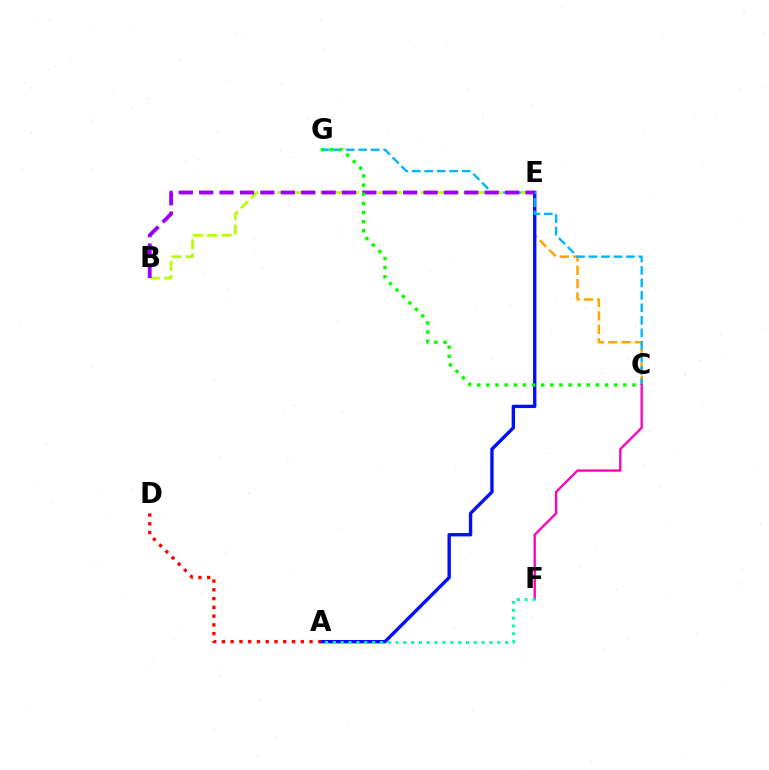{('C', 'E'): [{'color': '#ffa500', 'line_style': 'dashed', 'thickness': 1.82}], ('A', 'E'): [{'color': '#0010ff', 'line_style': 'solid', 'thickness': 2.42}], ('C', 'G'): [{'color': '#00b5ff', 'line_style': 'dashed', 'thickness': 1.7}, {'color': '#08ff00', 'line_style': 'dotted', 'thickness': 2.48}], ('C', 'F'): [{'color': '#ff00bd', 'line_style': 'solid', 'thickness': 1.68}], ('B', 'E'): [{'color': '#b3ff00', 'line_style': 'dashed', 'thickness': 1.95}, {'color': '#9b00ff', 'line_style': 'dashed', 'thickness': 2.77}], ('A', 'D'): [{'color': '#ff0000', 'line_style': 'dotted', 'thickness': 2.38}], ('A', 'F'): [{'color': '#00ff9d', 'line_style': 'dotted', 'thickness': 2.13}]}